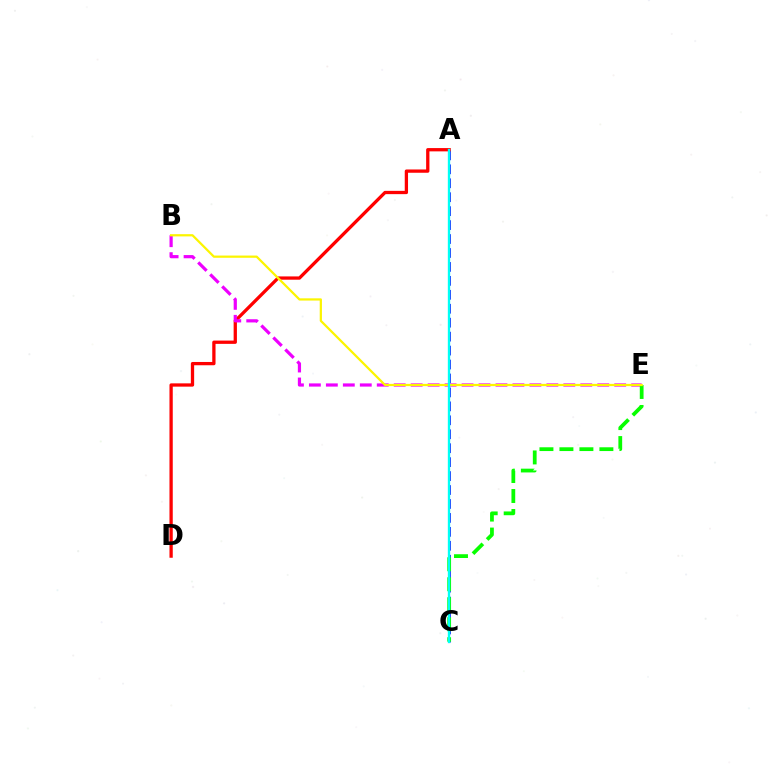{('A', 'C'): [{'color': '#0010ff', 'line_style': 'dashed', 'thickness': 1.89}, {'color': '#00fff6', 'line_style': 'solid', 'thickness': 1.69}], ('A', 'D'): [{'color': '#ff0000', 'line_style': 'solid', 'thickness': 2.37}], ('B', 'E'): [{'color': '#ee00ff', 'line_style': 'dashed', 'thickness': 2.3}, {'color': '#fcf500', 'line_style': 'solid', 'thickness': 1.61}], ('C', 'E'): [{'color': '#08ff00', 'line_style': 'dashed', 'thickness': 2.71}]}